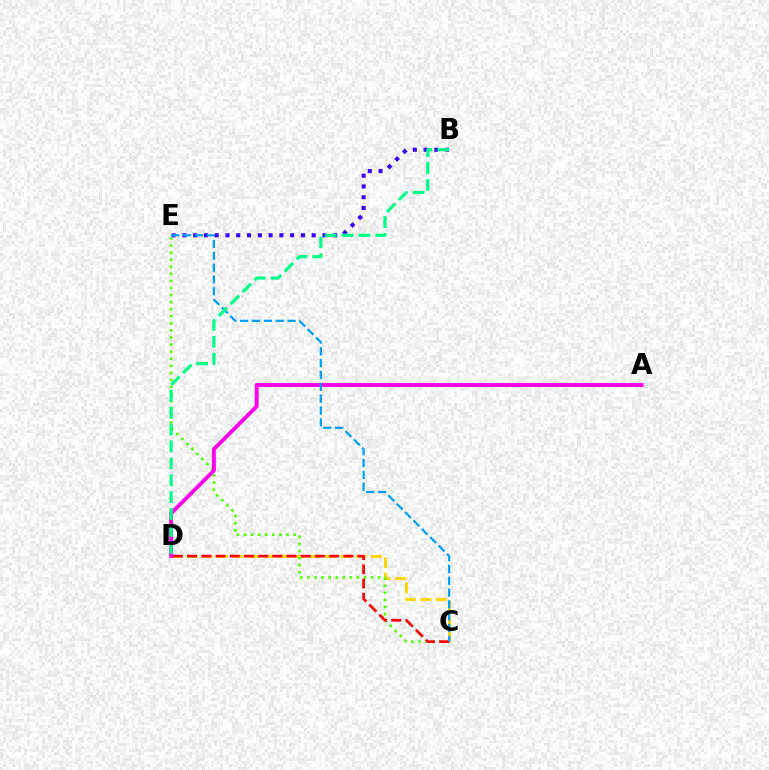{('C', 'D'): [{'color': '#ffd500', 'line_style': 'dashed', 'thickness': 2.09}, {'color': '#ff0000', 'line_style': 'dashed', 'thickness': 1.93}], ('B', 'E'): [{'color': '#3700ff', 'line_style': 'dotted', 'thickness': 2.93}], ('C', 'E'): [{'color': '#4fff00', 'line_style': 'dotted', 'thickness': 1.92}, {'color': '#009eff', 'line_style': 'dashed', 'thickness': 1.61}], ('A', 'D'): [{'color': '#ff00ed', 'line_style': 'solid', 'thickness': 2.76}], ('B', 'D'): [{'color': '#00ff86', 'line_style': 'dashed', 'thickness': 2.29}]}